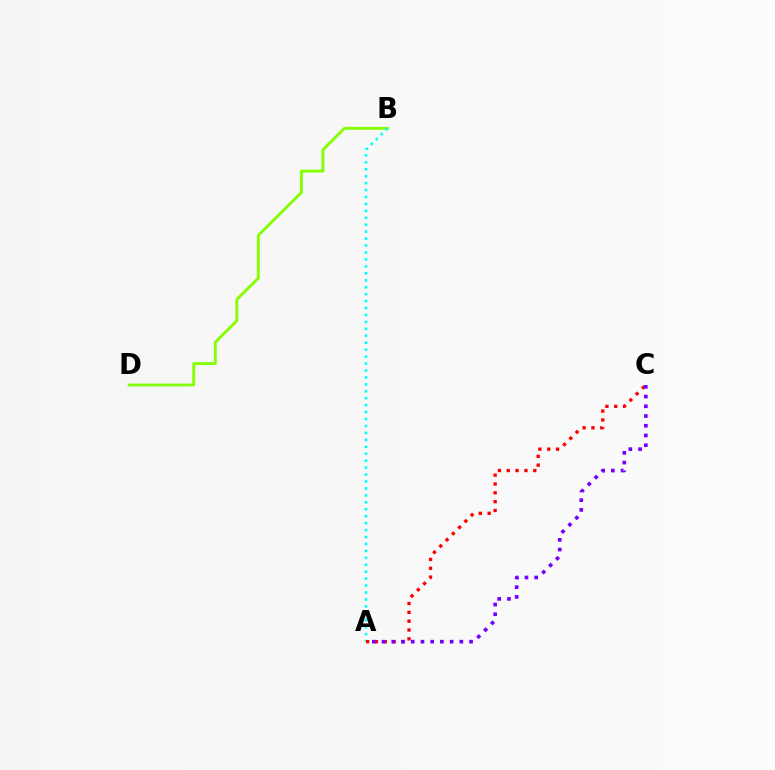{('B', 'D'): [{'color': '#84ff00', 'line_style': 'solid', 'thickness': 2.06}], ('A', 'B'): [{'color': '#00fff6', 'line_style': 'dotted', 'thickness': 1.89}], ('A', 'C'): [{'color': '#ff0000', 'line_style': 'dotted', 'thickness': 2.4}, {'color': '#7200ff', 'line_style': 'dotted', 'thickness': 2.64}]}